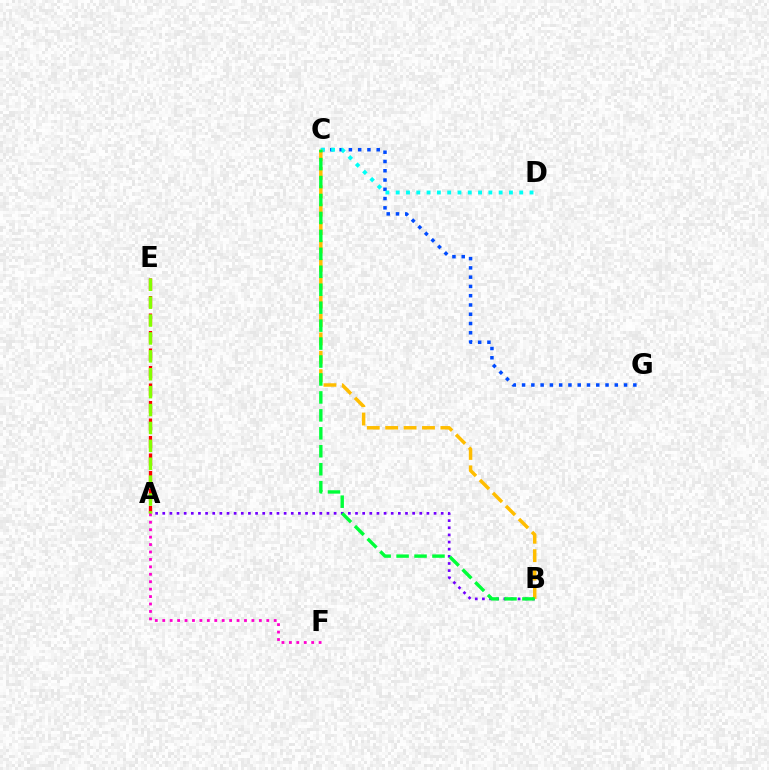{('A', 'E'): [{'color': '#ff0000', 'line_style': 'dashed', 'thickness': 2.38}, {'color': '#84ff00', 'line_style': 'dashed', 'thickness': 2.43}], ('C', 'G'): [{'color': '#004bff', 'line_style': 'dotted', 'thickness': 2.52}], ('A', 'B'): [{'color': '#7200ff', 'line_style': 'dotted', 'thickness': 1.94}], ('C', 'D'): [{'color': '#00fff6', 'line_style': 'dotted', 'thickness': 2.8}], ('B', 'C'): [{'color': '#ffbd00', 'line_style': 'dashed', 'thickness': 2.5}, {'color': '#00ff39', 'line_style': 'dashed', 'thickness': 2.44}], ('A', 'F'): [{'color': '#ff00cf', 'line_style': 'dotted', 'thickness': 2.02}]}